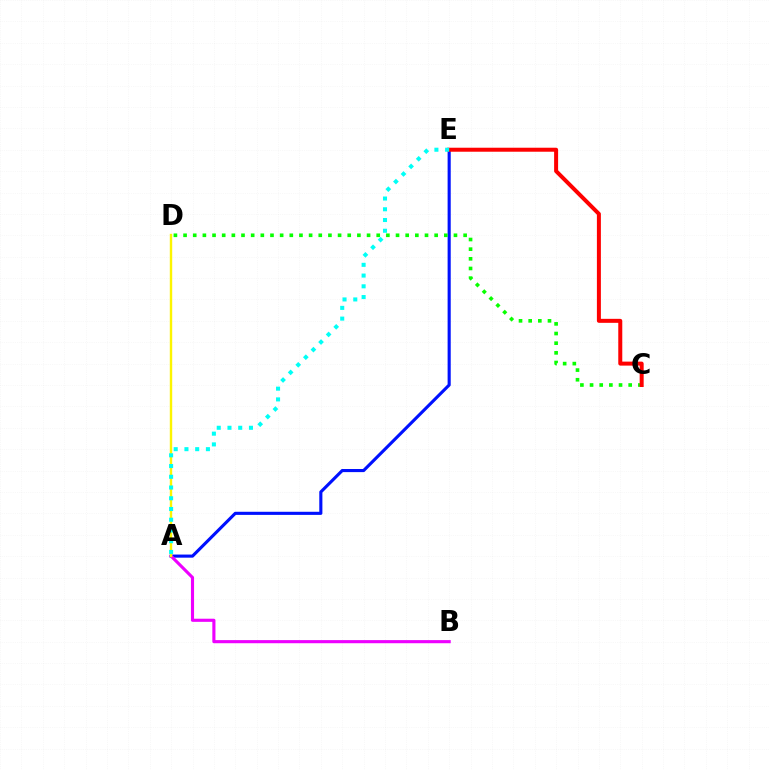{('A', 'E'): [{'color': '#0010ff', 'line_style': 'solid', 'thickness': 2.24}, {'color': '#00fff6', 'line_style': 'dotted', 'thickness': 2.92}], ('A', 'B'): [{'color': '#ee00ff', 'line_style': 'solid', 'thickness': 2.25}], ('A', 'D'): [{'color': '#fcf500', 'line_style': 'solid', 'thickness': 1.73}], ('C', 'D'): [{'color': '#08ff00', 'line_style': 'dotted', 'thickness': 2.62}], ('C', 'E'): [{'color': '#ff0000', 'line_style': 'solid', 'thickness': 2.88}]}